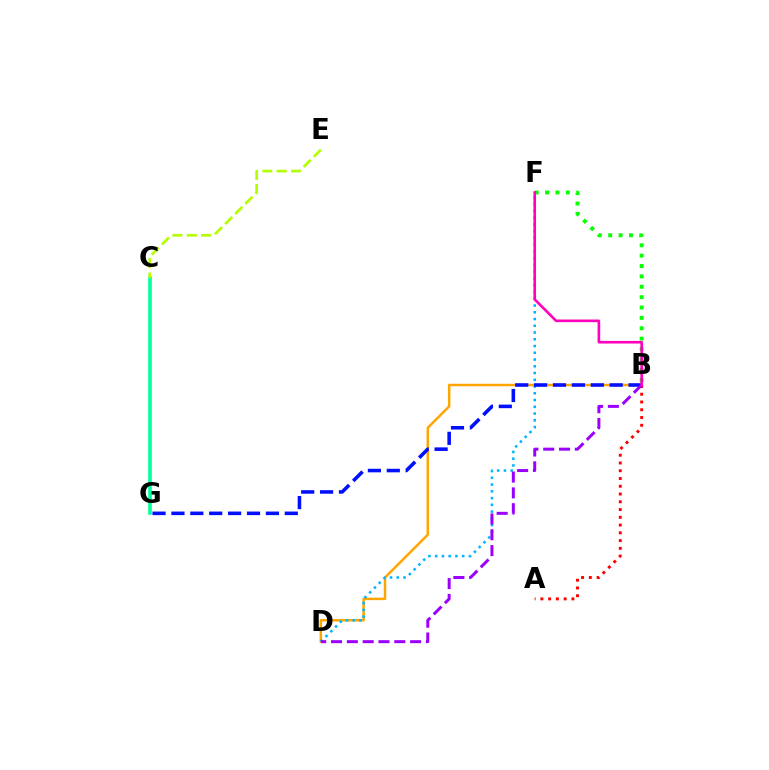{('B', 'F'): [{'color': '#08ff00', 'line_style': 'dotted', 'thickness': 2.82}, {'color': '#ff00bd', 'line_style': 'solid', 'thickness': 1.89}], ('B', 'D'): [{'color': '#ffa500', 'line_style': 'solid', 'thickness': 1.78}, {'color': '#9b00ff', 'line_style': 'dashed', 'thickness': 2.15}], ('D', 'F'): [{'color': '#00b5ff', 'line_style': 'dotted', 'thickness': 1.83}], ('C', 'G'): [{'color': '#00ff9d', 'line_style': 'solid', 'thickness': 2.61}], ('A', 'B'): [{'color': '#ff0000', 'line_style': 'dotted', 'thickness': 2.11}], ('B', 'G'): [{'color': '#0010ff', 'line_style': 'dashed', 'thickness': 2.57}], ('C', 'E'): [{'color': '#b3ff00', 'line_style': 'dashed', 'thickness': 1.95}]}